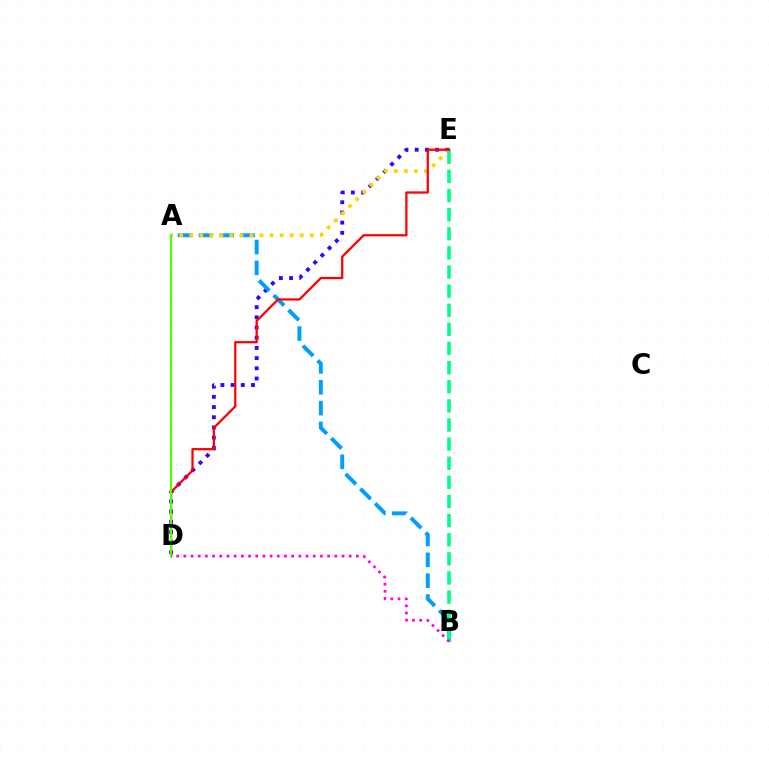{('D', 'E'): [{'color': '#3700ff', 'line_style': 'dotted', 'thickness': 2.77}, {'color': '#ff0000', 'line_style': 'solid', 'thickness': 1.62}], ('A', 'B'): [{'color': '#009eff', 'line_style': 'dashed', 'thickness': 2.83}], ('A', 'E'): [{'color': '#ffd500', 'line_style': 'dotted', 'thickness': 2.73}], ('B', 'E'): [{'color': '#00ff86', 'line_style': 'dashed', 'thickness': 2.6}], ('A', 'D'): [{'color': '#4fff00', 'line_style': 'solid', 'thickness': 1.52}], ('B', 'D'): [{'color': '#ff00ed', 'line_style': 'dotted', 'thickness': 1.95}]}